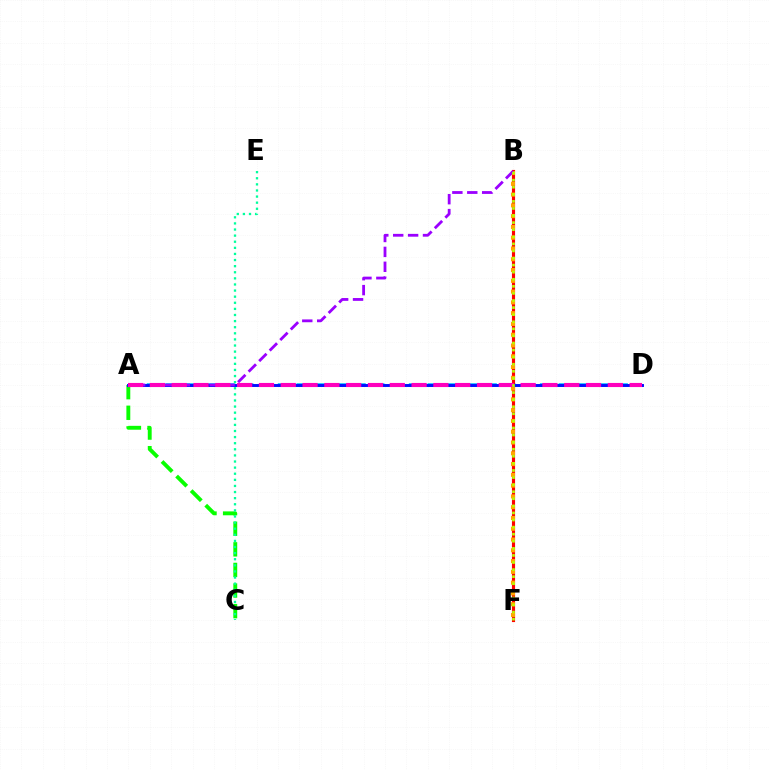{('A', 'C'): [{'color': '#08ff00', 'line_style': 'dashed', 'thickness': 2.8}], ('A', 'D'): [{'color': '#00b5ff', 'line_style': 'dashed', 'thickness': 2.54}, {'color': '#0010ff', 'line_style': 'solid', 'thickness': 2.11}, {'color': '#ff00bd', 'line_style': 'dashed', 'thickness': 2.96}], ('B', 'F'): [{'color': '#ff0000', 'line_style': 'solid', 'thickness': 2.26}, {'color': '#ffa500', 'line_style': 'dotted', 'thickness': 2.93}, {'color': '#b3ff00', 'line_style': 'dotted', 'thickness': 1.92}], ('C', 'E'): [{'color': '#00ff9d', 'line_style': 'dotted', 'thickness': 1.66}], ('A', 'B'): [{'color': '#9b00ff', 'line_style': 'dashed', 'thickness': 2.02}]}